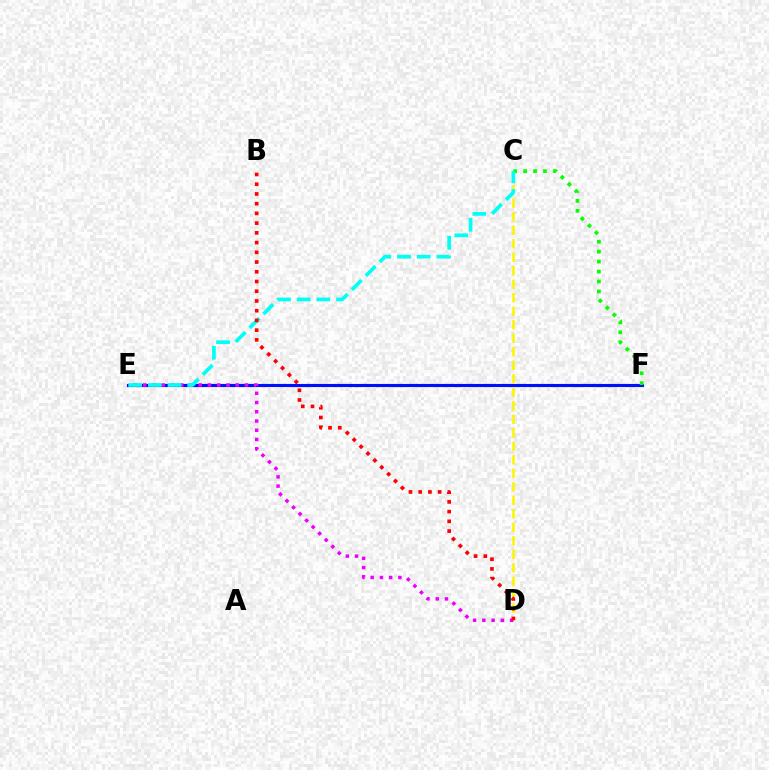{('E', 'F'): [{'color': '#0010ff', 'line_style': 'solid', 'thickness': 2.25}], ('C', 'D'): [{'color': '#fcf500', 'line_style': 'dashed', 'thickness': 1.83}], ('D', 'E'): [{'color': '#ee00ff', 'line_style': 'dotted', 'thickness': 2.51}], ('C', 'F'): [{'color': '#08ff00', 'line_style': 'dotted', 'thickness': 2.7}], ('C', 'E'): [{'color': '#00fff6', 'line_style': 'dashed', 'thickness': 2.67}], ('B', 'D'): [{'color': '#ff0000', 'line_style': 'dotted', 'thickness': 2.64}]}